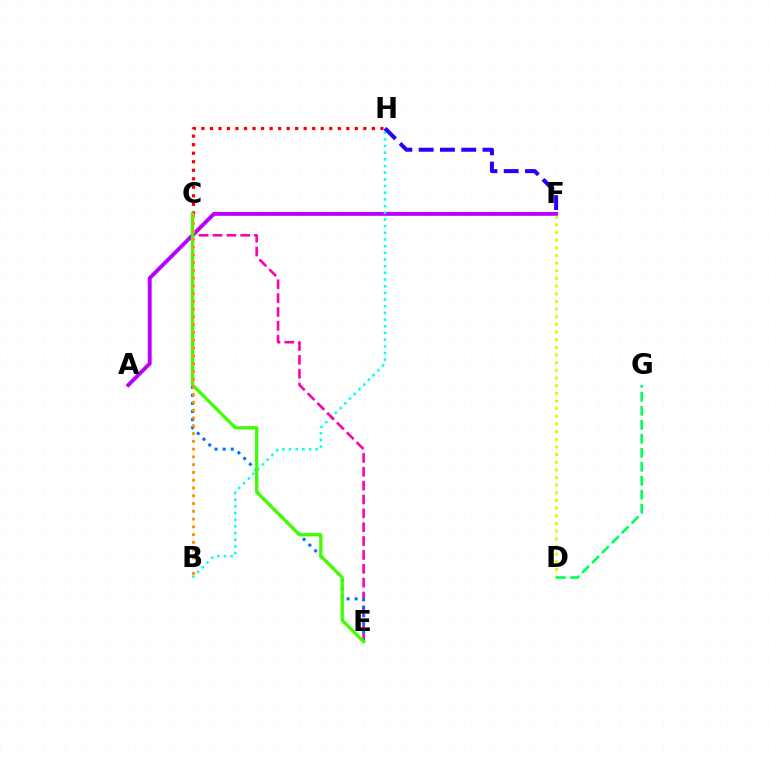{('A', 'F'): [{'color': '#b900ff', 'line_style': 'solid', 'thickness': 2.8}], ('B', 'H'): [{'color': '#00fff6', 'line_style': 'dotted', 'thickness': 1.81}], ('C', 'E'): [{'color': '#ff00ac', 'line_style': 'dashed', 'thickness': 1.88}, {'color': '#0074ff', 'line_style': 'dotted', 'thickness': 2.2}, {'color': '#3dff00', 'line_style': 'solid', 'thickness': 2.36}], ('D', 'F'): [{'color': '#d1ff00', 'line_style': 'dotted', 'thickness': 2.08}], ('F', 'H'): [{'color': '#2500ff', 'line_style': 'dashed', 'thickness': 2.89}], ('C', 'H'): [{'color': '#ff0000', 'line_style': 'dotted', 'thickness': 2.32}], ('D', 'G'): [{'color': '#00ff5c', 'line_style': 'dashed', 'thickness': 1.9}], ('B', 'C'): [{'color': '#ff9400', 'line_style': 'dotted', 'thickness': 2.11}]}